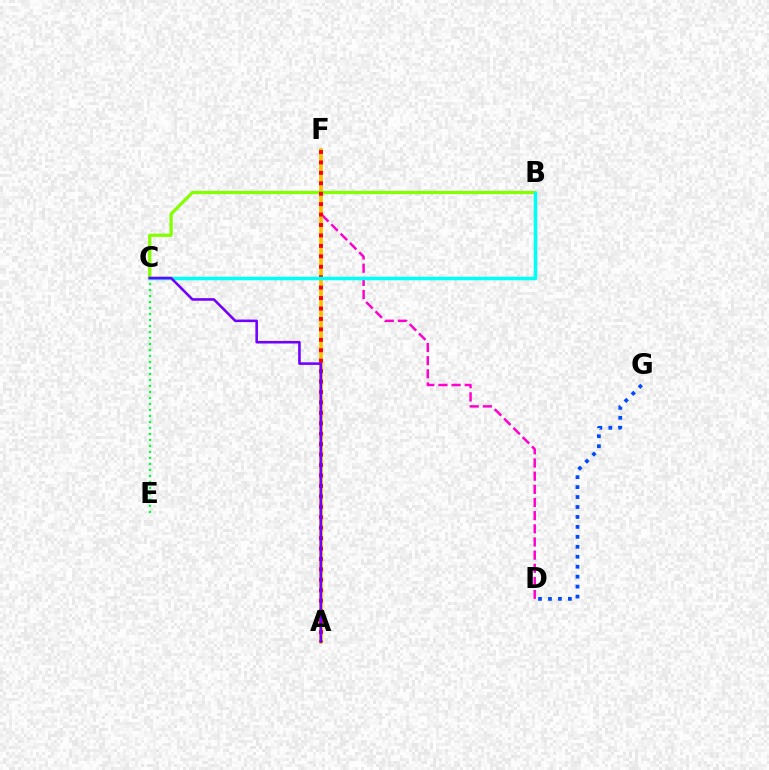{('D', 'F'): [{'color': '#ff00cf', 'line_style': 'dashed', 'thickness': 1.79}], ('D', 'G'): [{'color': '#004bff', 'line_style': 'dotted', 'thickness': 2.7}], ('A', 'F'): [{'color': '#ffbd00', 'line_style': 'solid', 'thickness': 2.69}, {'color': '#ff0000', 'line_style': 'dotted', 'thickness': 2.84}], ('B', 'C'): [{'color': '#84ff00', 'line_style': 'solid', 'thickness': 2.33}, {'color': '#00fff6', 'line_style': 'solid', 'thickness': 2.52}], ('C', 'E'): [{'color': '#00ff39', 'line_style': 'dotted', 'thickness': 1.63}], ('A', 'C'): [{'color': '#7200ff', 'line_style': 'solid', 'thickness': 1.86}]}